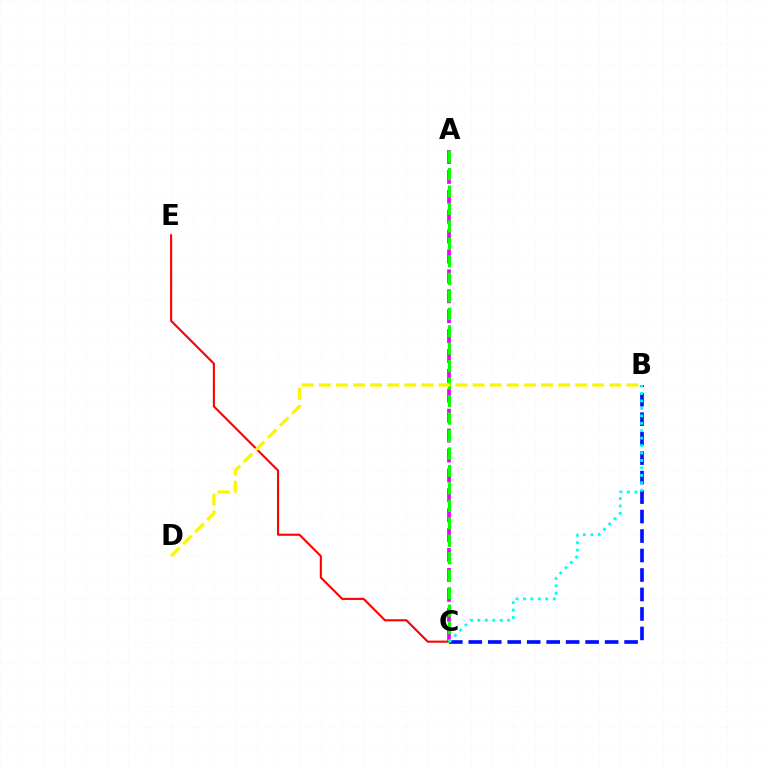{('A', 'C'): [{'color': '#ee00ff', 'line_style': 'dashed', 'thickness': 2.7}, {'color': '#08ff00', 'line_style': 'dashed', 'thickness': 2.37}], ('B', 'C'): [{'color': '#0010ff', 'line_style': 'dashed', 'thickness': 2.65}, {'color': '#00fff6', 'line_style': 'dotted', 'thickness': 2.02}], ('C', 'E'): [{'color': '#ff0000', 'line_style': 'solid', 'thickness': 1.52}], ('B', 'D'): [{'color': '#fcf500', 'line_style': 'dashed', 'thickness': 2.32}]}